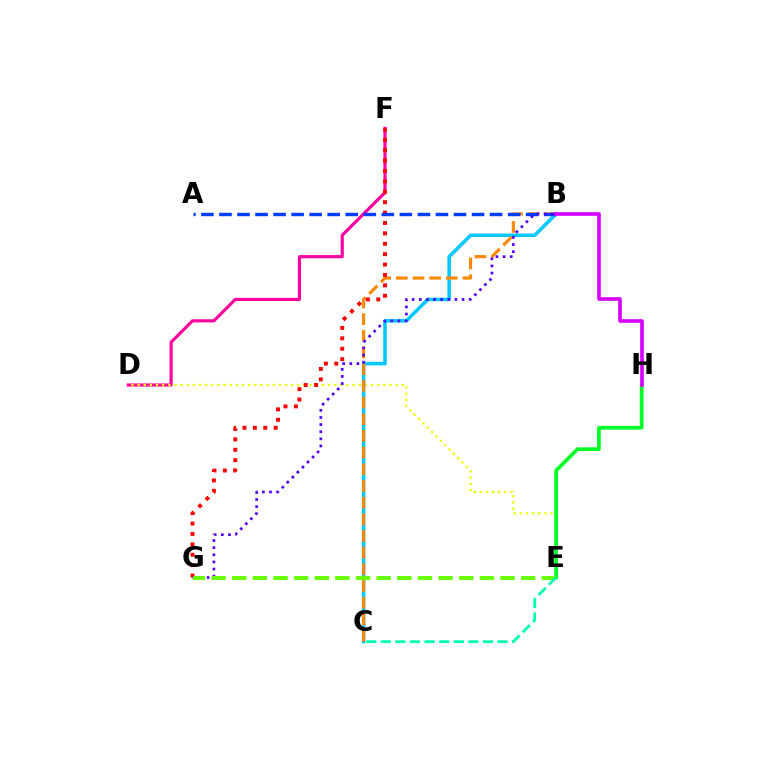{('D', 'F'): [{'color': '#ff00a0', 'line_style': 'solid', 'thickness': 2.27}], ('D', 'E'): [{'color': '#eeff00', 'line_style': 'dotted', 'thickness': 1.67}], ('B', 'C'): [{'color': '#00c7ff', 'line_style': 'solid', 'thickness': 2.55}, {'color': '#ff8800', 'line_style': 'dashed', 'thickness': 2.27}], ('E', 'H'): [{'color': '#00ff27', 'line_style': 'solid', 'thickness': 2.68}], ('F', 'G'): [{'color': '#ff0000', 'line_style': 'dotted', 'thickness': 2.83}], ('A', 'B'): [{'color': '#003fff', 'line_style': 'dashed', 'thickness': 2.45}], ('B', 'G'): [{'color': '#4f00ff', 'line_style': 'dotted', 'thickness': 1.94}], ('E', 'G'): [{'color': '#66ff00', 'line_style': 'dashed', 'thickness': 2.8}], ('C', 'E'): [{'color': '#00ffaf', 'line_style': 'dashed', 'thickness': 1.98}], ('B', 'H'): [{'color': '#d600ff', 'line_style': 'solid', 'thickness': 2.62}]}